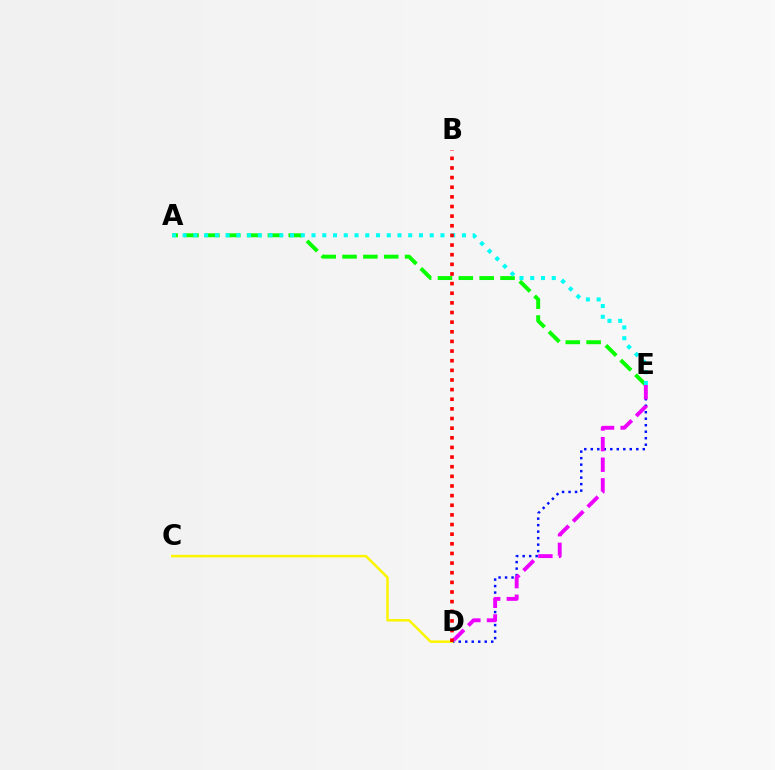{('A', 'E'): [{'color': '#08ff00', 'line_style': 'dashed', 'thickness': 2.83}, {'color': '#00fff6', 'line_style': 'dotted', 'thickness': 2.92}], ('D', 'E'): [{'color': '#0010ff', 'line_style': 'dotted', 'thickness': 1.77}, {'color': '#ee00ff', 'line_style': 'dashed', 'thickness': 2.8}], ('C', 'D'): [{'color': '#fcf500', 'line_style': 'solid', 'thickness': 1.8}], ('B', 'D'): [{'color': '#ff0000', 'line_style': 'dotted', 'thickness': 2.62}]}